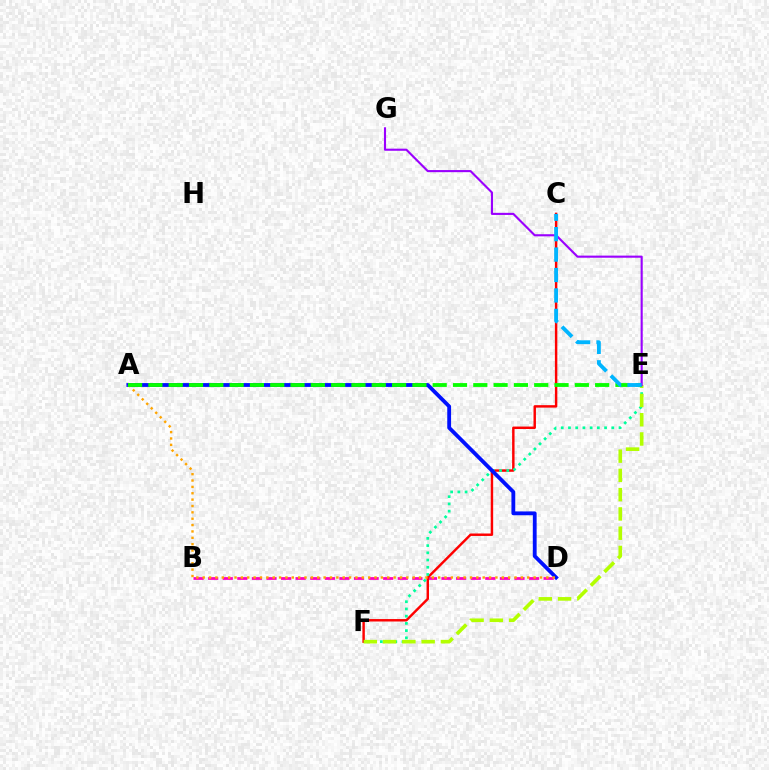{('B', 'D'): [{'color': '#ff00bd', 'line_style': 'dashed', 'thickness': 1.98}], ('C', 'F'): [{'color': '#ff0000', 'line_style': 'solid', 'thickness': 1.76}], ('E', 'F'): [{'color': '#00ff9d', 'line_style': 'dotted', 'thickness': 1.96}, {'color': '#b3ff00', 'line_style': 'dashed', 'thickness': 2.62}], ('A', 'D'): [{'color': '#0010ff', 'line_style': 'solid', 'thickness': 2.75}, {'color': '#ffa500', 'line_style': 'dotted', 'thickness': 1.73}], ('A', 'E'): [{'color': '#08ff00', 'line_style': 'dashed', 'thickness': 2.76}], ('E', 'G'): [{'color': '#9b00ff', 'line_style': 'solid', 'thickness': 1.52}], ('C', 'E'): [{'color': '#00b5ff', 'line_style': 'dashed', 'thickness': 2.77}]}